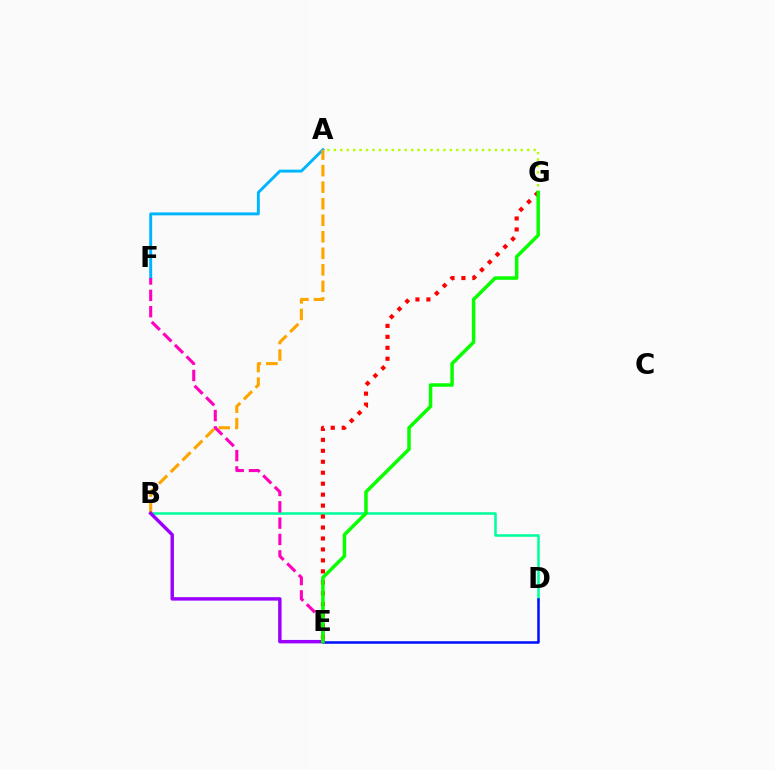{('A', 'G'): [{'color': '#b3ff00', 'line_style': 'dotted', 'thickness': 1.75}], ('B', 'D'): [{'color': '#00ff9d', 'line_style': 'solid', 'thickness': 1.83}], ('D', 'E'): [{'color': '#0010ff', 'line_style': 'solid', 'thickness': 1.82}], ('A', 'F'): [{'color': '#00b5ff', 'line_style': 'solid', 'thickness': 2.11}], ('A', 'B'): [{'color': '#ffa500', 'line_style': 'dashed', 'thickness': 2.25}], ('E', 'F'): [{'color': '#ff00bd', 'line_style': 'dashed', 'thickness': 2.22}], ('B', 'E'): [{'color': '#9b00ff', 'line_style': 'solid', 'thickness': 2.48}], ('E', 'G'): [{'color': '#ff0000', 'line_style': 'dotted', 'thickness': 2.98}, {'color': '#08ff00', 'line_style': 'solid', 'thickness': 2.52}]}